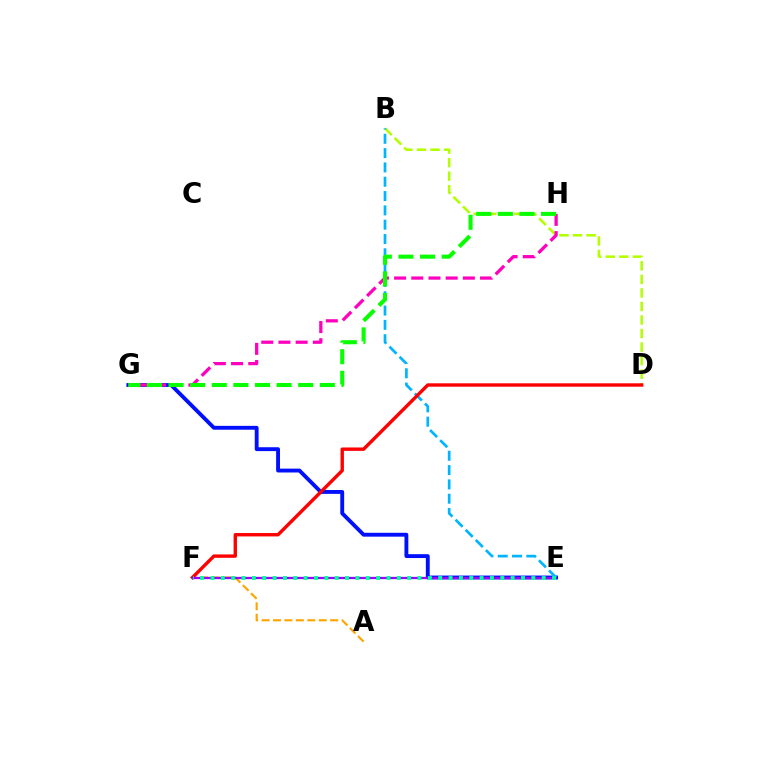{('B', 'D'): [{'color': '#b3ff00', 'line_style': 'dashed', 'thickness': 1.84}], ('E', 'G'): [{'color': '#0010ff', 'line_style': 'solid', 'thickness': 2.78}], ('A', 'F'): [{'color': '#ffa500', 'line_style': 'dashed', 'thickness': 1.55}], ('G', 'H'): [{'color': '#ff00bd', 'line_style': 'dashed', 'thickness': 2.34}, {'color': '#08ff00', 'line_style': 'dashed', 'thickness': 2.94}], ('B', 'E'): [{'color': '#00b5ff', 'line_style': 'dashed', 'thickness': 1.94}], ('D', 'F'): [{'color': '#ff0000', 'line_style': 'solid', 'thickness': 2.44}], ('E', 'F'): [{'color': '#9b00ff', 'line_style': 'solid', 'thickness': 1.64}, {'color': '#00ff9d', 'line_style': 'dotted', 'thickness': 2.81}]}